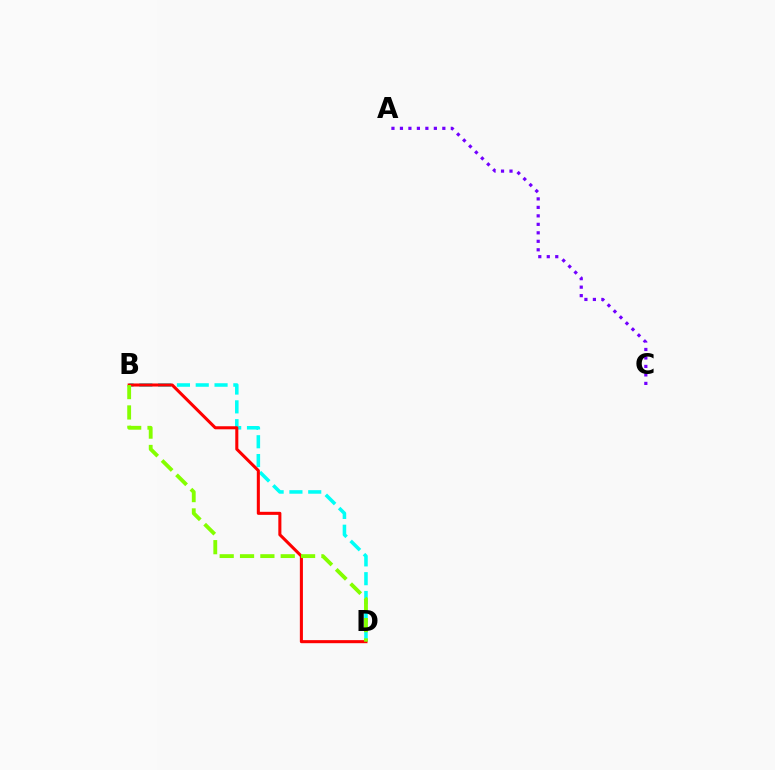{('B', 'D'): [{'color': '#00fff6', 'line_style': 'dashed', 'thickness': 2.55}, {'color': '#ff0000', 'line_style': 'solid', 'thickness': 2.2}, {'color': '#84ff00', 'line_style': 'dashed', 'thickness': 2.76}], ('A', 'C'): [{'color': '#7200ff', 'line_style': 'dotted', 'thickness': 2.3}]}